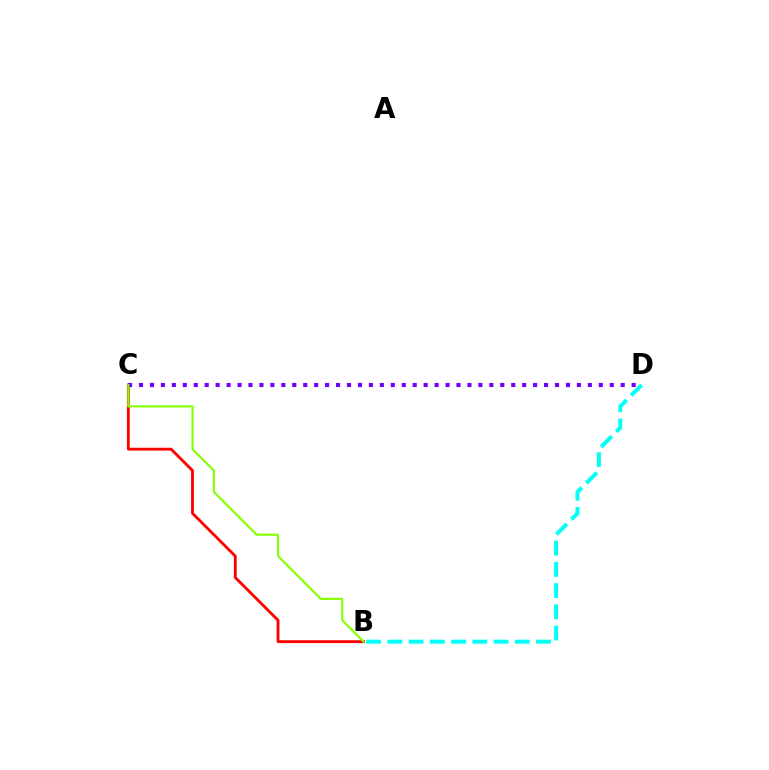{('B', 'D'): [{'color': '#00fff6', 'line_style': 'dashed', 'thickness': 2.88}], ('B', 'C'): [{'color': '#ff0000', 'line_style': 'solid', 'thickness': 2.04}, {'color': '#84ff00', 'line_style': 'solid', 'thickness': 1.54}], ('C', 'D'): [{'color': '#7200ff', 'line_style': 'dotted', 'thickness': 2.97}]}